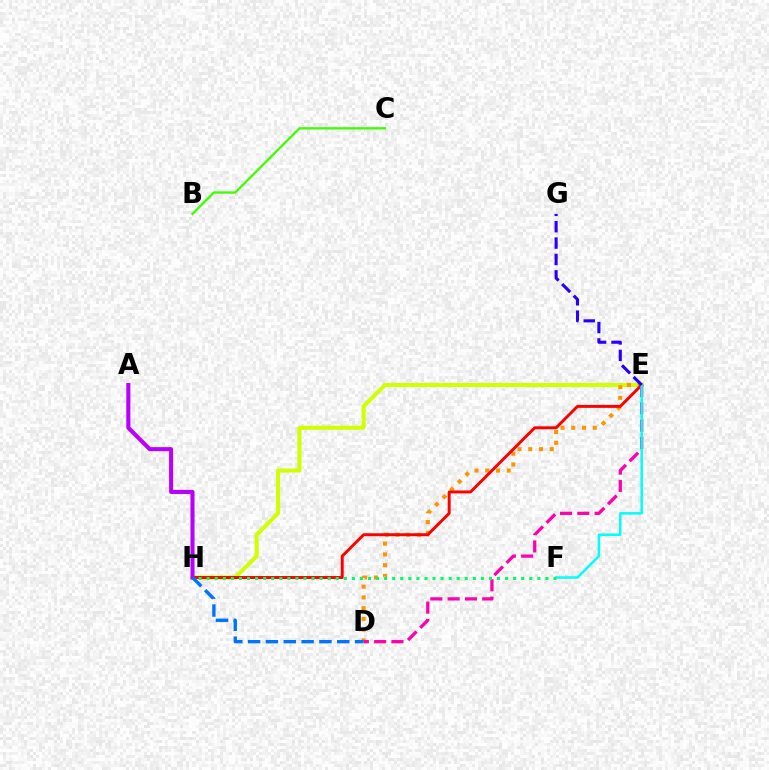{('E', 'H'): [{'color': '#d1ff00', 'line_style': 'solid', 'thickness': 2.89}, {'color': '#ff0000', 'line_style': 'solid', 'thickness': 2.12}], ('D', 'E'): [{'color': '#ff9400', 'line_style': 'dotted', 'thickness': 2.92}, {'color': '#ff00ac', 'line_style': 'dashed', 'thickness': 2.35}], ('E', 'F'): [{'color': '#00fff6', 'line_style': 'solid', 'thickness': 1.8}], ('E', 'G'): [{'color': '#2500ff', 'line_style': 'dashed', 'thickness': 2.23}], ('F', 'H'): [{'color': '#00ff5c', 'line_style': 'dotted', 'thickness': 2.19}], ('A', 'H'): [{'color': '#b900ff', 'line_style': 'solid', 'thickness': 2.93}], ('B', 'C'): [{'color': '#3dff00', 'line_style': 'solid', 'thickness': 1.67}], ('D', 'H'): [{'color': '#0074ff', 'line_style': 'dashed', 'thickness': 2.42}]}